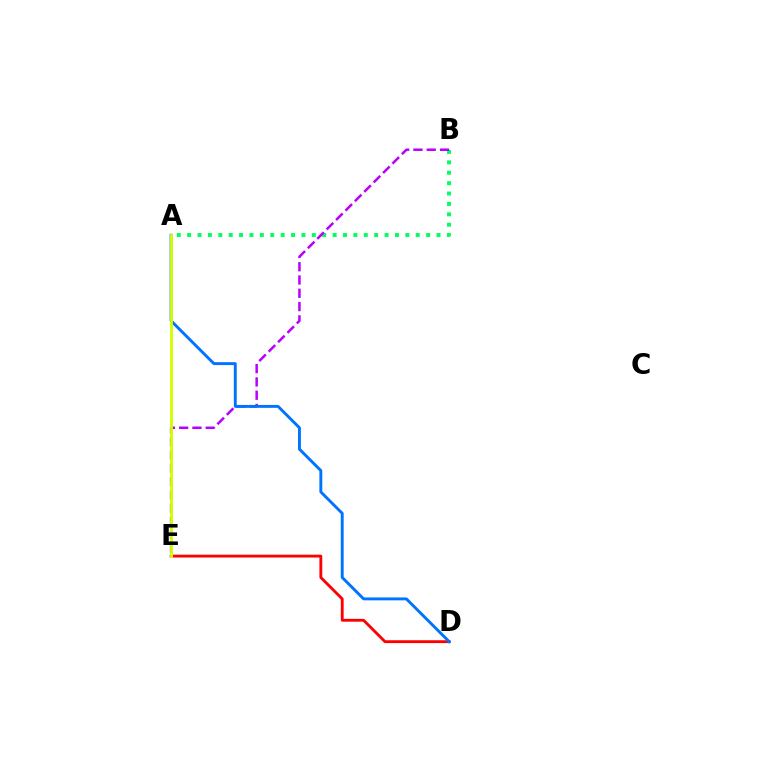{('D', 'E'): [{'color': '#ff0000', 'line_style': 'solid', 'thickness': 2.05}], ('A', 'B'): [{'color': '#00ff5c', 'line_style': 'dotted', 'thickness': 2.82}], ('B', 'E'): [{'color': '#b900ff', 'line_style': 'dashed', 'thickness': 1.81}], ('A', 'D'): [{'color': '#0074ff', 'line_style': 'solid', 'thickness': 2.09}], ('A', 'E'): [{'color': '#d1ff00', 'line_style': 'solid', 'thickness': 2.05}]}